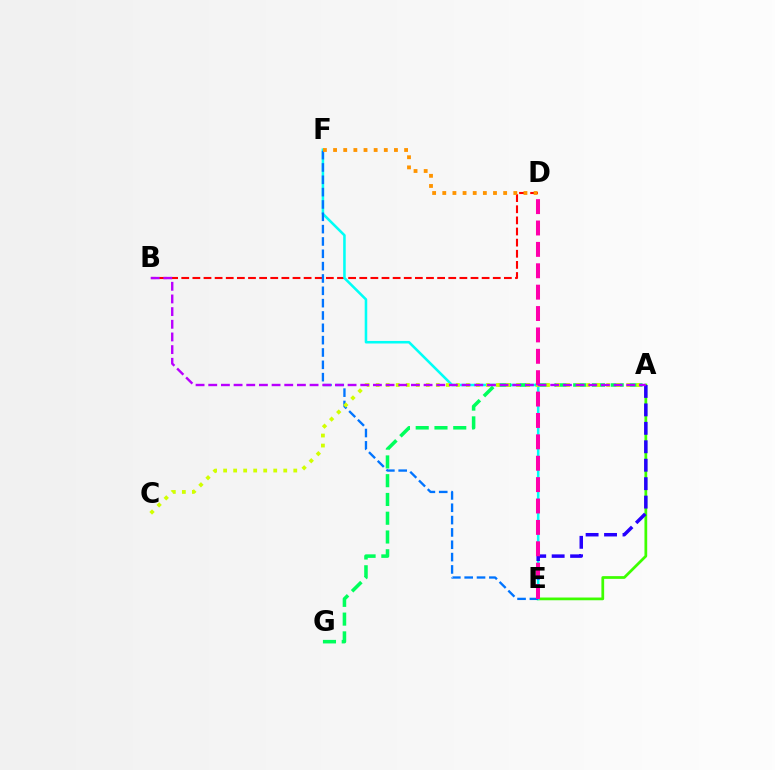{('A', 'E'): [{'color': '#3dff00', 'line_style': 'solid', 'thickness': 1.97}, {'color': '#2500ff', 'line_style': 'dashed', 'thickness': 2.51}], ('B', 'D'): [{'color': '#ff0000', 'line_style': 'dashed', 'thickness': 1.51}], ('E', 'F'): [{'color': '#00fff6', 'line_style': 'solid', 'thickness': 1.84}, {'color': '#0074ff', 'line_style': 'dashed', 'thickness': 1.68}], ('A', 'G'): [{'color': '#00ff5c', 'line_style': 'dashed', 'thickness': 2.55}], ('A', 'C'): [{'color': '#d1ff00', 'line_style': 'dotted', 'thickness': 2.72}], ('D', 'F'): [{'color': '#ff9400', 'line_style': 'dotted', 'thickness': 2.76}], ('D', 'E'): [{'color': '#ff00ac', 'line_style': 'dashed', 'thickness': 2.91}], ('A', 'B'): [{'color': '#b900ff', 'line_style': 'dashed', 'thickness': 1.72}]}